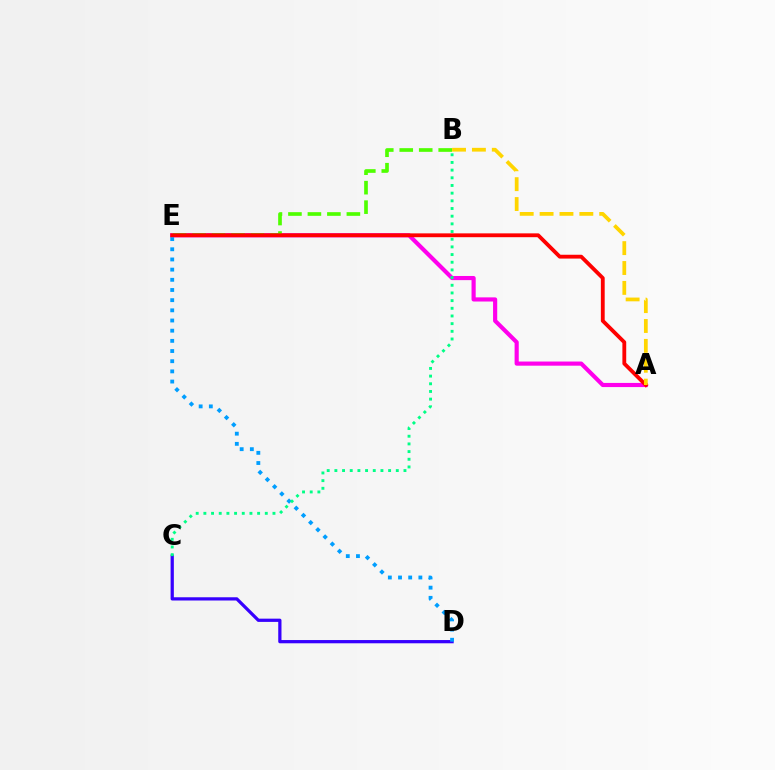{('C', 'D'): [{'color': '#3700ff', 'line_style': 'solid', 'thickness': 2.33}], ('A', 'E'): [{'color': '#ff00ed', 'line_style': 'solid', 'thickness': 2.99}, {'color': '#ff0000', 'line_style': 'solid', 'thickness': 2.76}], ('B', 'E'): [{'color': '#4fff00', 'line_style': 'dashed', 'thickness': 2.65}], ('D', 'E'): [{'color': '#009eff', 'line_style': 'dotted', 'thickness': 2.76}], ('B', 'C'): [{'color': '#00ff86', 'line_style': 'dotted', 'thickness': 2.09}], ('A', 'B'): [{'color': '#ffd500', 'line_style': 'dashed', 'thickness': 2.7}]}